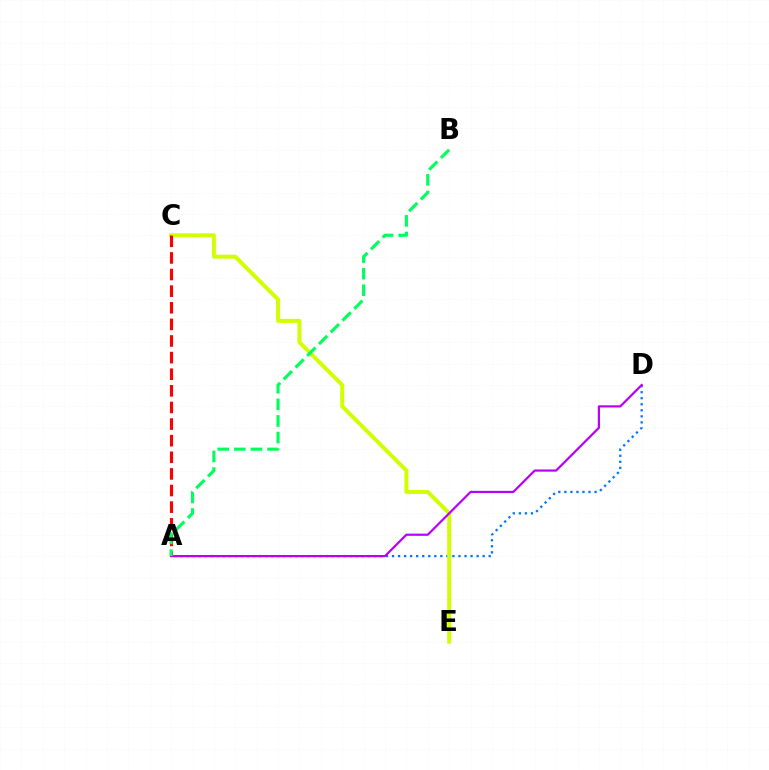{('A', 'D'): [{'color': '#0074ff', 'line_style': 'dotted', 'thickness': 1.64}, {'color': '#b900ff', 'line_style': 'solid', 'thickness': 1.59}], ('C', 'E'): [{'color': '#d1ff00', 'line_style': 'solid', 'thickness': 2.85}], ('A', 'C'): [{'color': '#ff0000', 'line_style': 'dashed', 'thickness': 2.26}], ('A', 'B'): [{'color': '#00ff5c', 'line_style': 'dashed', 'thickness': 2.26}]}